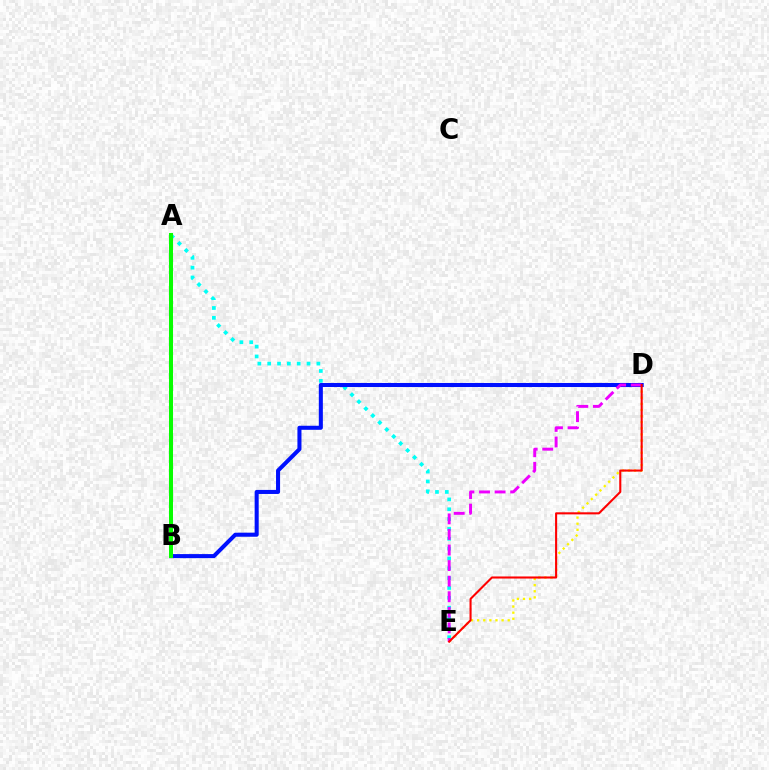{('D', 'E'): [{'color': '#fcf500', 'line_style': 'dotted', 'thickness': 1.66}, {'color': '#ee00ff', 'line_style': 'dashed', 'thickness': 2.12}, {'color': '#ff0000', 'line_style': 'solid', 'thickness': 1.5}], ('A', 'E'): [{'color': '#00fff6', 'line_style': 'dotted', 'thickness': 2.67}], ('B', 'D'): [{'color': '#0010ff', 'line_style': 'solid', 'thickness': 2.91}], ('A', 'B'): [{'color': '#08ff00', 'line_style': 'solid', 'thickness': 2.89}]}